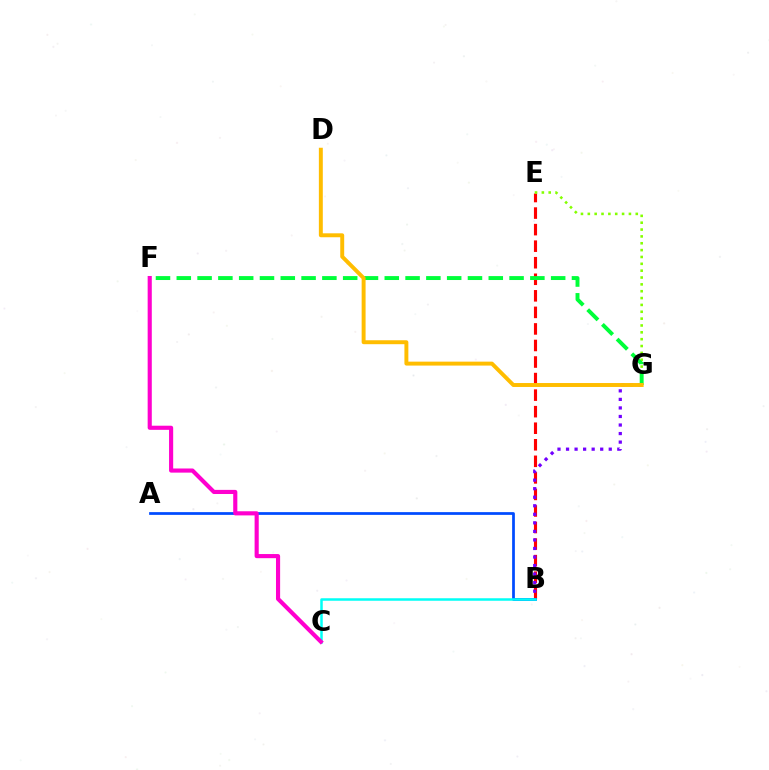{('B', 'E'): [{'color': '#ff0000', 'line_style': 'dashed', 'thickness': 2.25}], ('B', 'G'): [{'color': '#7200ff', 'line_style': 'dotted', 'thickness': 2.32}], ('A', 'B'): [{'color': '#004bff', 'line_style': 'solid', 'thickness': 1.97}], ('B', 'C'): [{'color': '#00fff6', 'line_style': 'solid', 'thickness': 1.8}], ('E', 'G'): [{'color': '#84ff00', 'line_style': 'dotted', 'thickness': 1.86}], ('F', 'G'): [{'color': '#00ff39', 'line_style': 'dashed', 'thickness': 2.83}], ('C', 'F'): [{'color': '#ff00cf', 'line_style': 'solid', 'thickness': 2.97}], ('D', 'G'): [{'color': '#ffbd00', 'line_style': 'solid', 'thickness': 2.84}]}